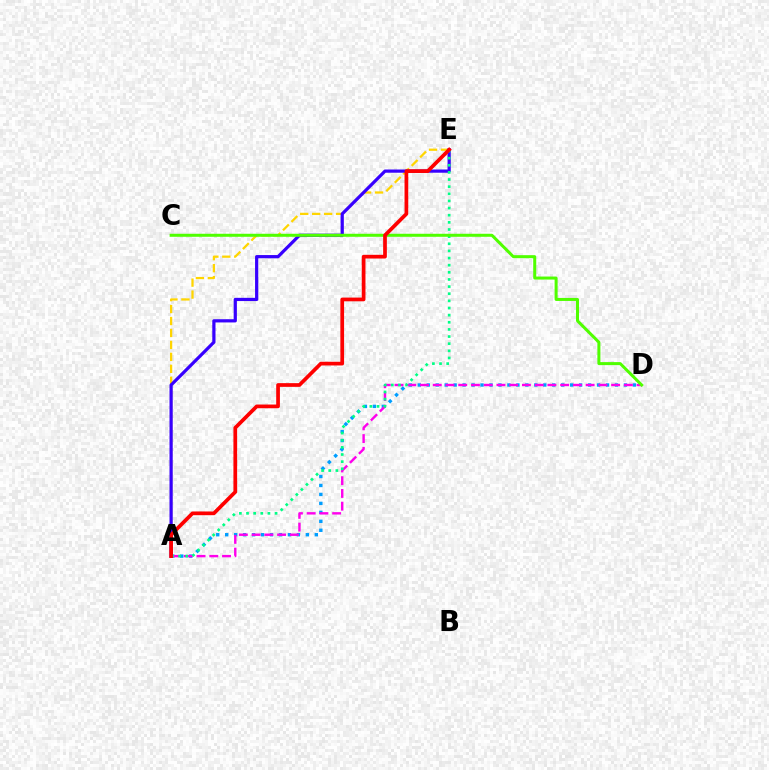{('A', 'D'): [{'color': '#009eff', 'line_style': 'dotted', 'thickness': 2.44}, {'color': '#ff00ed', 'line_style': 'dashed', 'thickness': 1.73}], ('A', 'E'): [{'color': '#ffd500', 'line_style': 'dashed', 'thickness': 1.62}, {'color': '#3700ff', 'line_style': 'solid', 'thickness': 2.32}, {'color': '#00ff86', 'line_style': 'dotted', 'thickness': 1.94}, {'color': '#ff0000', 'line_style': 'solid', 'thickness': 2.67}], ('C', 'D'): [{'color': '#4fff00', 'line_style': 'solid', 'thickness': 2.17}]}